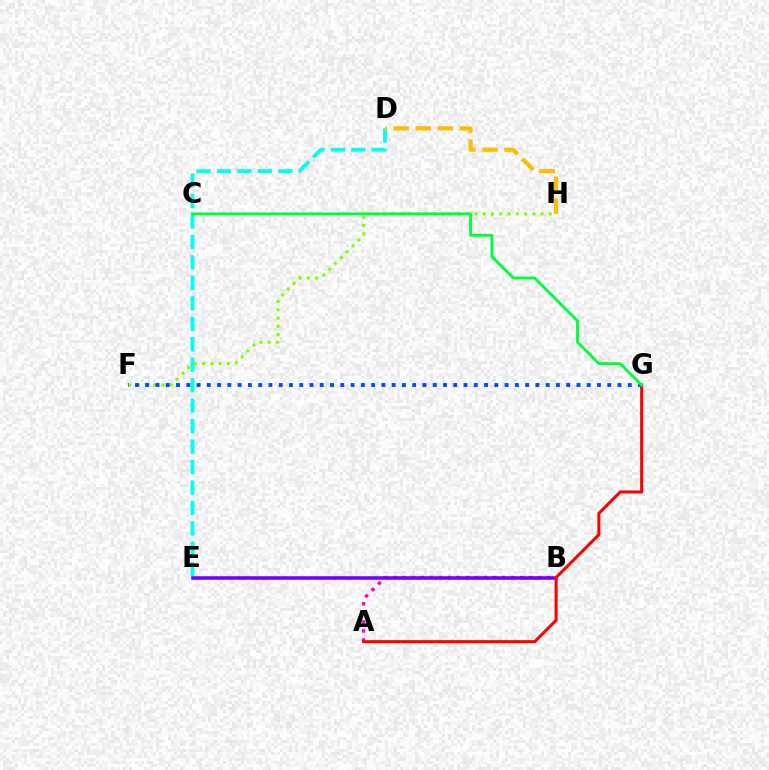{('D', 'E'): [{'color': '#00fff6', 'line_style': 'dashed', 'thickness': 2.78}], ('A', 'B'): [{'color': '#ff00cf', 'line_style': 'dotted', 'thickness': 2.46}], ('B', 'E'): [{'color': '#7200ff', 'line_style': 'solid', 'thickness': 2.56}], ('D', 'H'): [{'color': '#ffbd00', 'line_style': 'dashed', 'thickness': 2.99}], ('F', 'H'): [{'color': '#84ff00', 'line_style': 'dotted', 'thickness': 2.25}], ('A', 'G'): [{'color': '#ff0000', 'line_style': 'solid', 'thickness': 2.2}], ('F', 'G'): [{'color': '#004bff', 'line_style': 'dotted', 'thickness': 2.79}], ('C', 'G'): [{'color': '#00ff39', 'line_style': 'solid', 'thickness': 2.06}]}